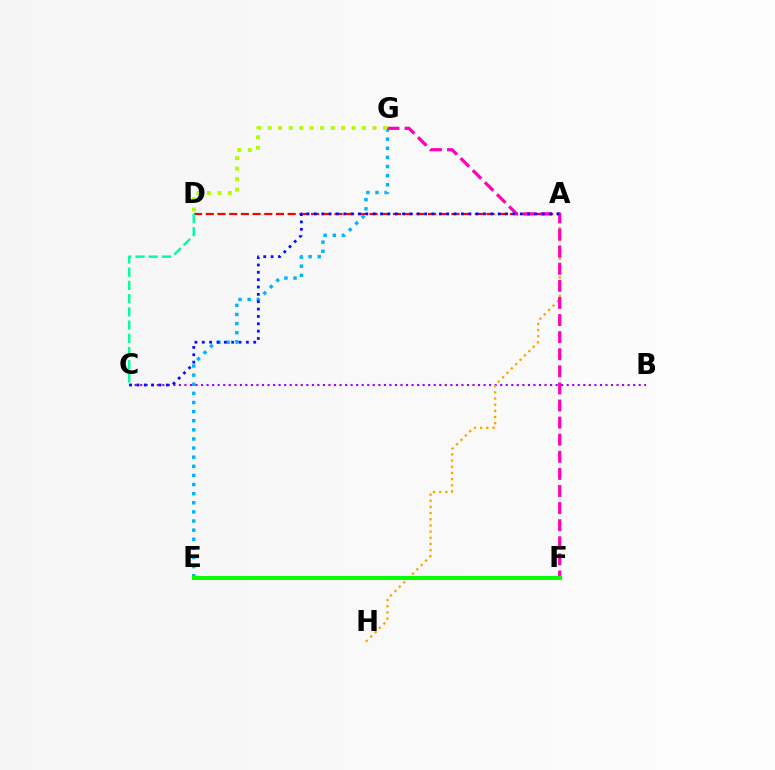{('A', 'D'): [{'color': '#ff0000', 'line_style': 'dashed', 'thickness': 1.59}], ('E', 'G'): [{'color': '#00b5ff', 'line_style': 'dotted', 'thickness': 2.48}], ('B', 'C'): [{'color': '#9b00ff', 'line_style': 'dotted', 'thickness': 1.51}], ('C', 'D'): [{'color': '#00ff9d', 'line_style': 'dashed', 'thickness': 1.8}], ('A', 'H'): [{'color': '#ffa500', 'line_style': 'dotted', 'thickness': 1.68}], ('F', 'G'): [{'color': '#ff00bd', 'line_style': 'dashed', 'thickness': 2.32}], ('E', 'F'): [{'color': '#08ff00', 'line_style': 'solid', 'thickness': 2.92}], ('D', 'G'): [{'color': '#b3ff00', 'line_style': 'dotted', 'thickness': 2.85}], ('A', 'C'): [{'color': '#0010ff', 'line_style': 'dotted', 'thickness': 2.0}]}